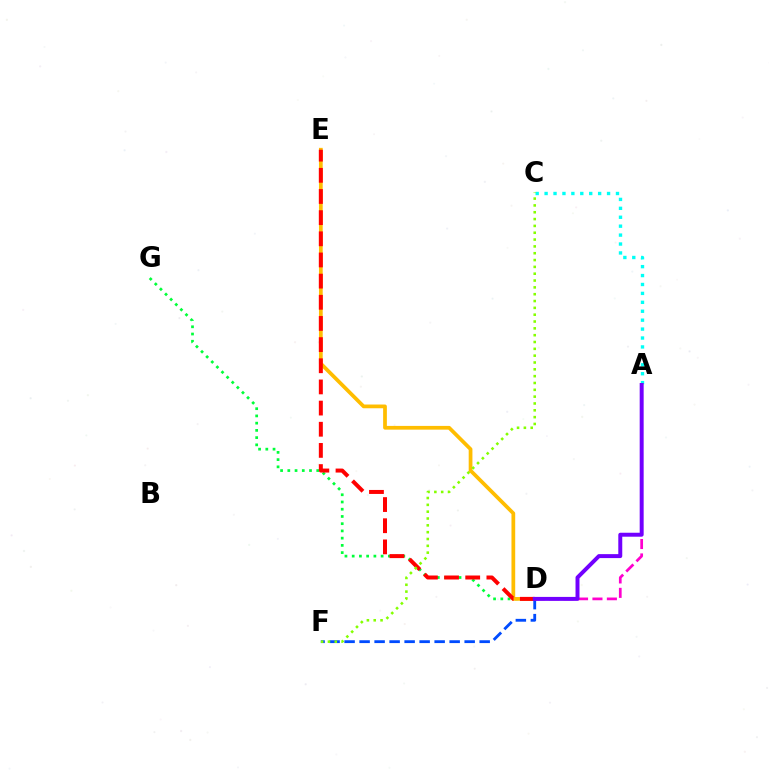{('A', 'D'): [{'color': '#ff00cf', 'line_style': 'dashed', 'thickness': 1.96}, {'color': '#7200ff', 'line_style': 'solid', 'thickness': 2.85}], ('D', 'F'): [{'color': '#004bff', 'line_style': 'dashed', 'thickness': 2.04}], ('D', 'G'): [{'color': '#00ff39', 'line_style': 'dotted', 'thickness': 1.96}], ('D', 'E'): [{'color': '#ffbd00', 'line_style': 'solid', 'thickness': 2.69}, {'color': '#ff0000', 'line_style': 'dashed', 'thickness': 2.87}], ('A', 'C'): [{'color': '#00fff6', 'line_style': 'dotted', 'thickness': 2.42}], ('C', 'F'): [{'color': '#84ff00', 'line_style': 'dotted', 'thickness': 1.86}]}